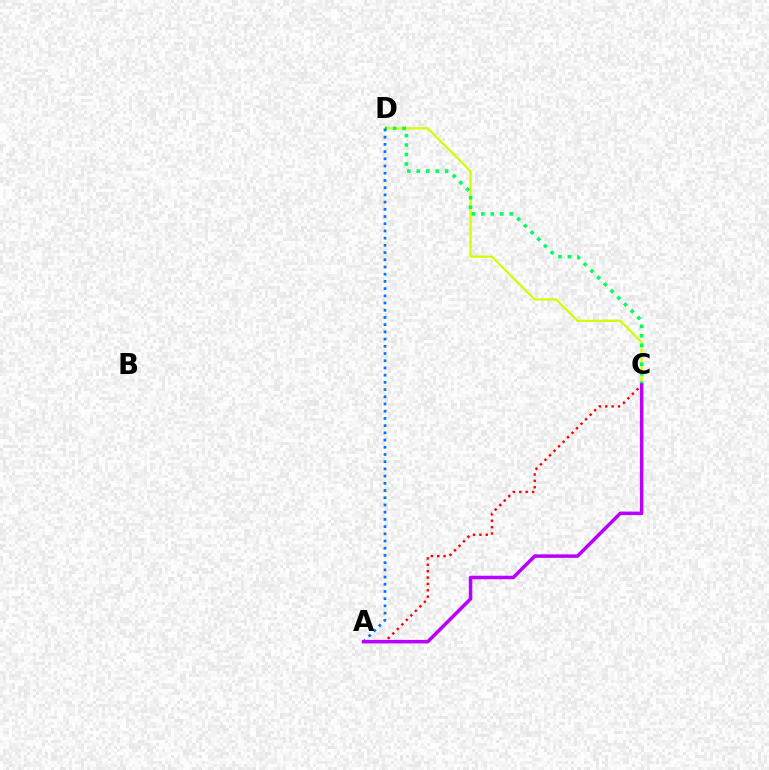{('C', 'D'): [{'color': '#d1ff00', 'line_style': 'solid', 'thickness': 1.61}, {'color': '#00ff5c', 'line_style': 'dotted', 'thickness': 2.58}], ('A', 'C'): [{'color': '#ff0000', 'line_style': 'dotted', 'thickness': 1.73}, {'color': '#b900ff', 'line_style': 'solid', 'thickness': 2.53}], ('A', 'D'): [{'color': '#0074ff', 'line_style': 'dotted', 'thickness': 1.96}]}